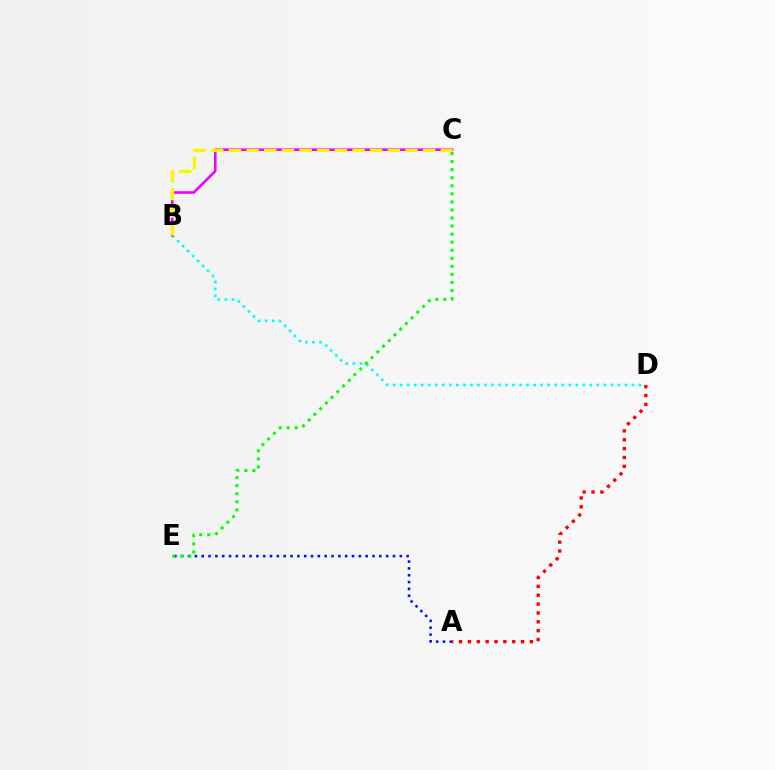{('B', 'D'): [{'color': '#00fff6', 'line_style': 'dotted', 'thickness': 1.91}], ('B', 'C'): [{'color': '#ee00ff', 'line_style': 'solid', 'thickness': 1.87}, {'color': '#fcf500', 'line_style': 'dashed', 'thickness': 2.4}], ('A', 'E'): [{'color': '#0010ff', 'line_style': 'dotted', 'thickness': 1.86}], ('A', 'D'): [{'color': '#ff0000', 'line_style': 'dotted', 'thickness': 2.41}], ('C', 'E'): [{'color': '#08ff00', 'line_style': 'dotted', 'thickness': 2.19}]}